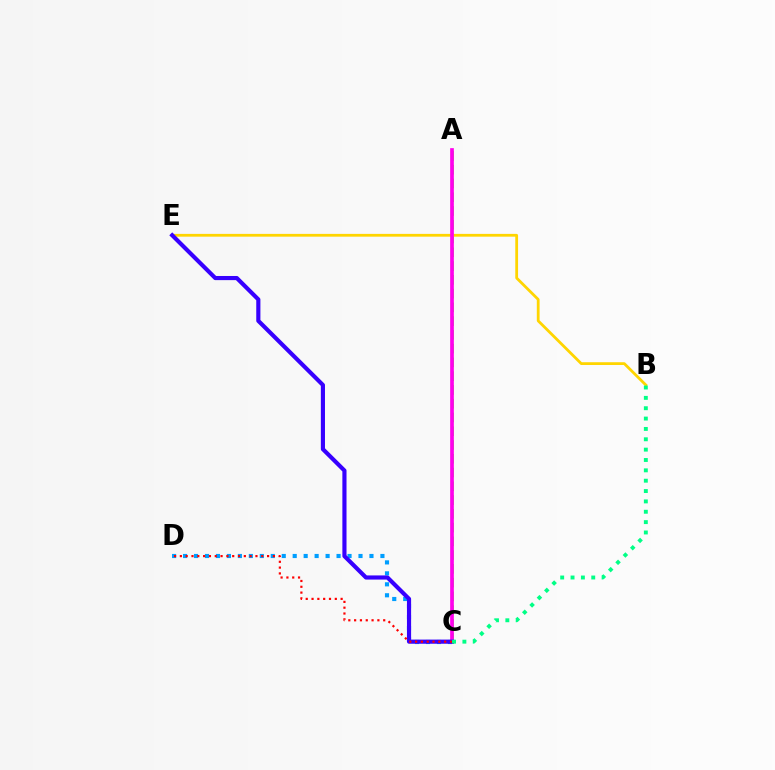{('C', 'D'): [{'color': '#009eff', 'line_style': 'dotted', 'thickness': 2.98}, {'color': '#ff0000', 'line_style': 'dotted', 'thickness': 1.58}], ('A', 'C'): [{'color': '#4fff00', 'line_style': 'dashed', 'thickness': 1.87}, {'color': '#ff00ed', 'line_style': 'solid', 'thickness': 2.66}], ('B', 'E'): [{'color': '#ffd500', 'line_style': 'solid', 'thickness': 2.0}], ('C', 'E'): [{'color': '#3700ff', 'line_style': 'solid', 'thickness': 2.98}], ('B', 'C'): [{'color': '#00ff86', 'line_style': 'dotted', 'thickness': 2.81}]}